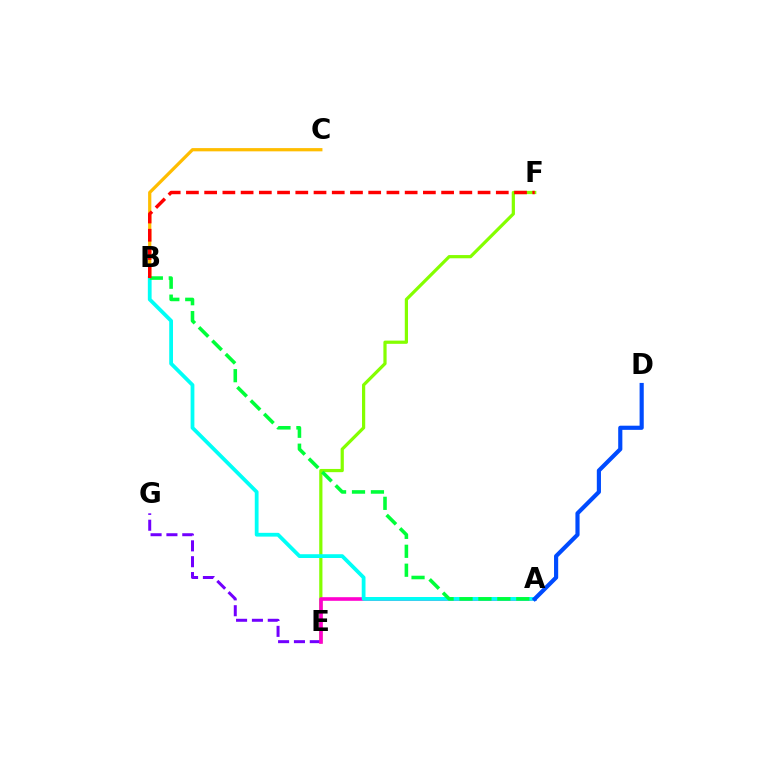{('E', 'F'): [{'color': '#84ff00', 'line_style': 'solid', 'thickness': 2.32}], ('B', 'C'): [{'color': '#ffbd00', 'line_style': 'solid', 'thickness': 2.33}], ('E', 'G'): [{'color': '#7200ff', 'line_style': 'dashed', 'thickness': 2.15}], ('A', 'E'): [{'color': '#ff00cf', 'line_style': 'solid', 'thickness': 2.6}], ('A', 'B'): [{'color': '#00fff6', 'line_style': 'solid', 'thickness': 2.72}, {'color': '#00ff39', 'line_style': 'dashed', 'thickness': 2.57}], ('A', 'D'): [{'color': '#004bff', 'line_style': 'solid', 'thickness': 2.99}], ('B', 'F'): [{'color': '#ff0000', 'line_style': 'dashed', 'thickness': 2.48}]}